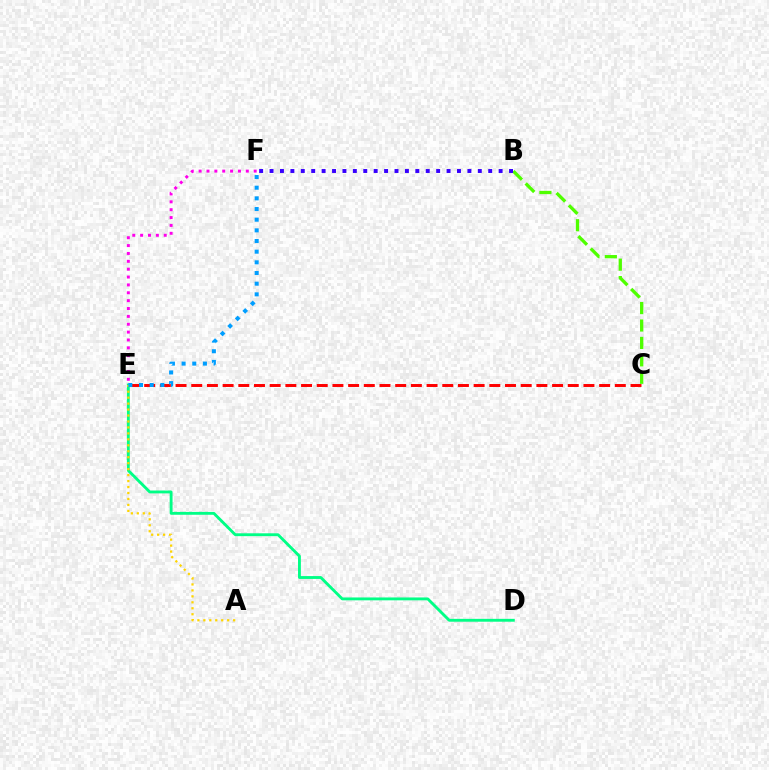{('C', 'E'): [{'color': '#ff0000', 'line_style': 'dashed', 'thickness': 2.13}], ('B', 'C'): [{'color': '#4fff00', 'line_style': 'dashed', 'thickness': 2.37}], ('D', 'E'): [{'color': '#00ff86', 'line_style': 'solid', 'thickness': 2.06}], ('A', 'E'): [{'color': '#ffd500', 'line_style': 'dotted', 'thickness': 1.62}], ('B', 'F'): [{'color': '#3700ff', 'line_style': 'dotted', 'thickness': 2.83}], ('E', 'F'): [{'color': '#009eff', 'line_style': 'dotted', 'thickness': 2.9}, {'color': '#ff00ed', 'line_style': 'dotted', 'thickness': 2.14}]}